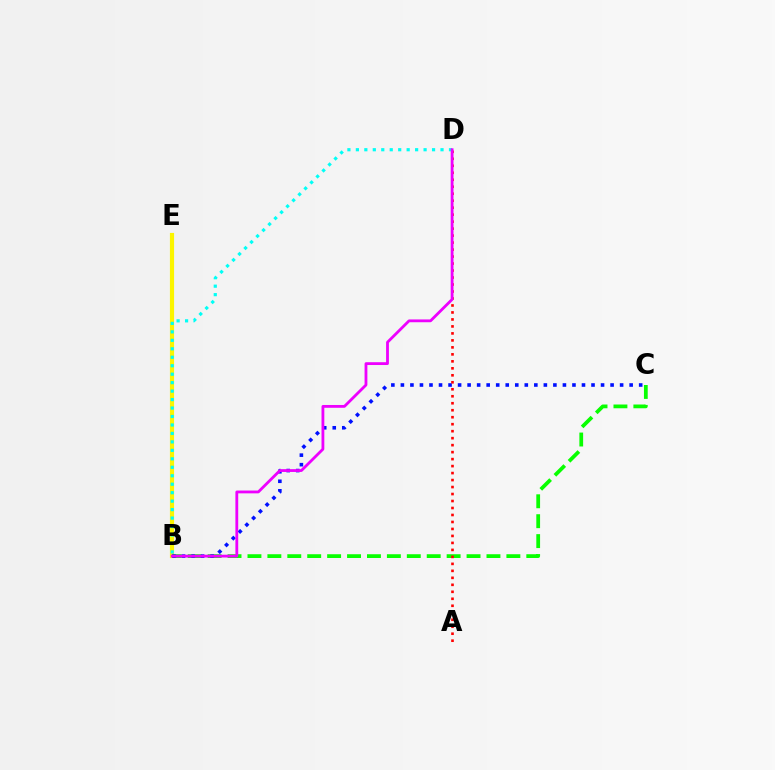{('B', 'E'): [{'color': '#fcf500', 'line_style': 'solid', 'thickness': 3.0}], ('B', 'C'): [{'color': '#08ff00', 'line_style': 'dashed', 'thickness': 2.71}, {'color': '#0010ff', 'line_style': 'dotted', 'thickness': 2.59}], ('B', 'D'): [{'color': '#00fff6', 'line_style': 'dotted', 'thickness': 2.3}, {'color': '#ee00ff', 'line_style': 'solid', 'thickness': 2.02}], ('A', 'D'): [{'color': '#ff0000', 'line_style': 'dotted', 'thickness': 1.9}]}